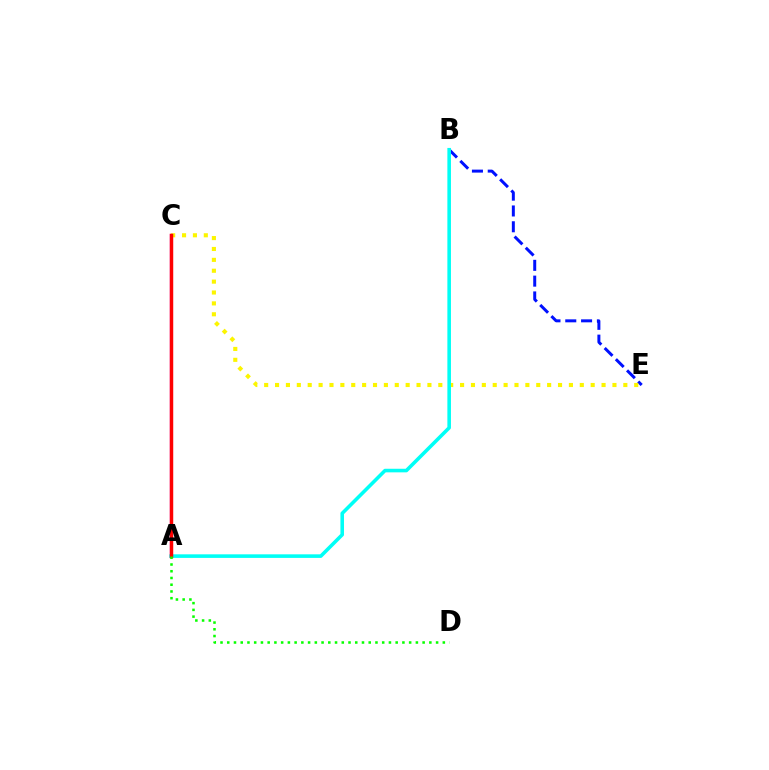{('B', 'E'): [{'color': '#0010ff', 'line_style': 'dashed', 'thickness': 2.15}], ('C', 'E'): [{'color': '#fcf500', 'line_style': 'dotted', 'thickness': 2.96}], ('A', 'C'): [{'color': '#ee00ff', 'line_style': 'solid', 'thickness': 1.63}, {'color': '#ff0000', 'line_style': 'solid', 'thickness': 2.49}], ('A', 'B'): [{'color': '#00fff6', 'line_style': 'solid', 'thickness': 2.58}], ('A', 'D'): [{'color': '#08ff00', 'line_style': 'dotted', 'thickness': 1.83}]}